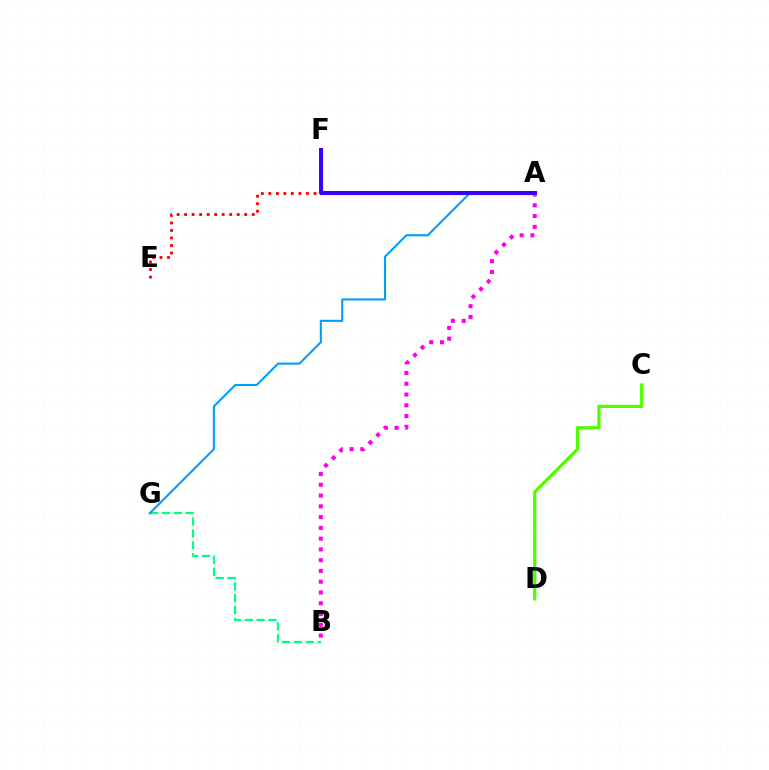{('A', 'E'): [{'color': '#ff0000', 'line_style': 'dotted', 'thickness': 2.04}], ('A', 'B'): [{'color': '#ff00ed', 'line_style': 'dotted', 'thickness': 2.93}], ('A', 'F'): [{'color': '#ffd500', 'line_style': 'solid', 'thickness': 2.5}, {'color': '#3700ff', 'line_style': 'solid', 'thickness': 2.86}], ('B', 'G'): [{'color': '#00ff86', 'line_style': 'dashed', 'thickness': 1.61}], ('C', 'D'): [{'color': '#4fff00', 'line_style': 'solid', 'thickness': 2.32}], ('A', 'G'): [{'color': '#009eff', 'line_style': 'solid', 'thickness': 1.5}]}